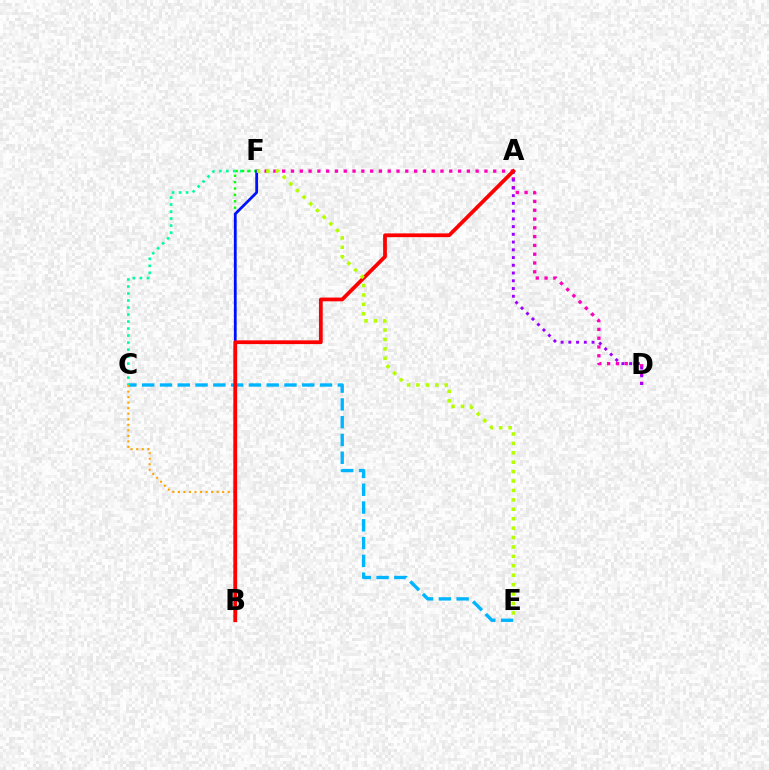{('D', 'F'): [{'color': '#ff00bd', 'line_style': 'dotted', 'thickness': 2.39}], ('C', 'E'): [{'color': '#00b5ff', 'line_style': 'dashed', 'thickness': 2.42}], ('C', 'F'): [{'color': '#00ff9d', 'line_style': 'dotted', 'thickness': 1.9}], ('B', 'F'): [{'color': '#08ff00', 'line_style': 'dotted', 'thickness': 1.73}, {'color': '#0010ff', 'line_style': 'solid', 'thickness': 1.99}], ('B', 'C'): [{'color': '#ffa500', 'line_style': 'dotted', 'thickness': 1.5}], ('A', 'D'): [{'color': '#9b00ff', 'line_style': 'dotted', 'thickness': 2.1}], ('A', 'B'): [{'color': '#ff0000', 'line_style': 'solid', 'thickness': 2.7}], ('E', 'F'): [{'color': '#b3ff00', 'line_style': 'dotted', 'thickness': 2.56}]}